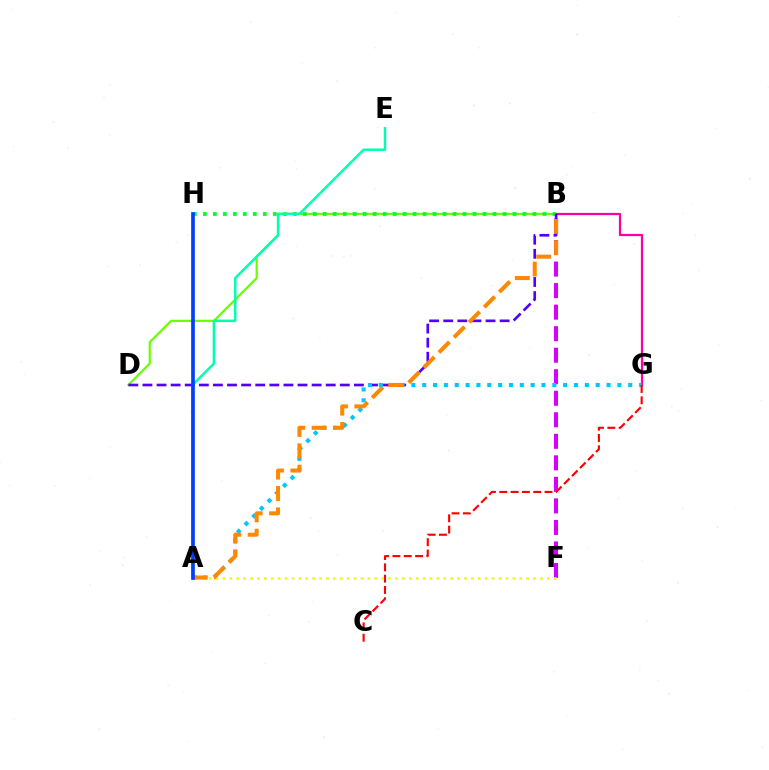{('B', 'D'): [{'color': '#66ff00', 'line_style': 'solid', 'thickness': 1.57}, {'color': '#4f00ff', 'line_style': 'dashed', 'thickness': 1.92}], ('B', 'F'): [{'color': '#d600ff', 'line_style': 'dashed', 'thickness': 2.92}], ('B', 'G'): [{'color': '#ff00a0', 'line_style': 'solid', 'thickness': 1.6}], ('B', 'H'): [{'color': '#00ff27', 'line_style': 'dotted', 'thickness': 2.71}], ('A', 'G'): [{'color': '#00c7ff', 'line_style': 'dotted', 'thickness': 2.95}], ('C', 'G'): [{'color': '#ff0000', 'line_style': 'dashed', 'thickness': 1.54}], ('A', 'F'): [{'color': '#eeff00', 'line_style': 'dotted', 'thickness': 1.88}], ('A', 'B'): [{'color': '#ff8800', 'line_style': 'dashed', 'thickness': 2.9}], ('A', 'E'): [{'color': '#00ffaf', 'line_style': 'solid', 'thickness': 1.78}], ('A', 'H'): [{'color': '#003fff', 'line_style': 'solid', 'thickness': 2.64}]}